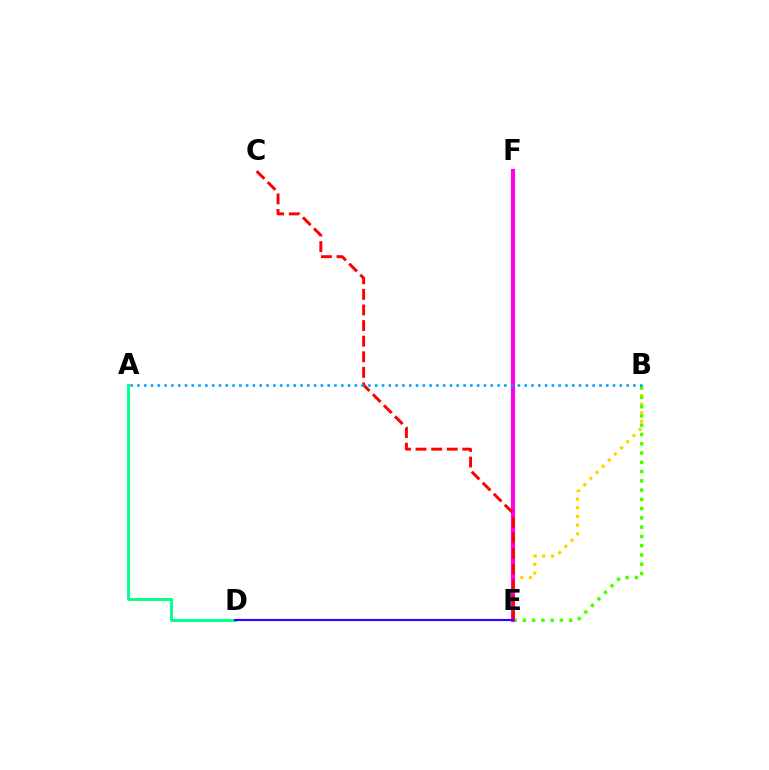{('B', 'E'): [{'color': '#ffd500', 'line_style': 'dotted', 'thickness': 2.36}, {'color': '#4fff00', 'line_style': 'dotted', 'thickness': 2.52}], ('E', 'F'): [{'color': '#ff00ed', 'line_style': 'solid', 'thickness': 2.95}], ('A', 'D'): [{'color': '#00ff86', 'line_style': 'solid', 'thickness': 2.09}], ('C', 'E'): [{'color': '#ff0000', 'line_style': 'dashed', 'thickness': 2.12}], ('D', 'E'): [{'color': '#3700ff', 'line_style': 'solid', 'thickness': 1.54}], ('A', 'B'): [{'color': '#009eff', 'line_style': 'dotted', 'thickness': 1.85}]}